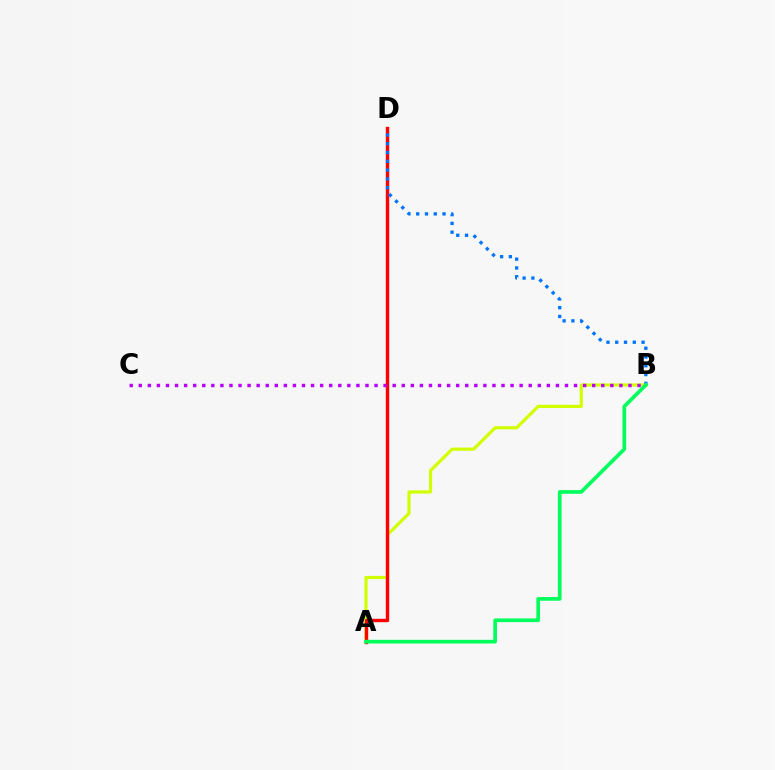{('A', 'B'): [{'color': '#d1ff00', 'line_style': 'solid', 'thickness': 2.29}, {'color': '#00ff5c', 'line_style': 'solid', 'thickness': 2.65}], ('A', 'D'): [{'color': '#ff0000', 'line_style': 'solid', 'thickness': 2.45}], ('B', 'D'): [{'color': '#0074ff', 'line_style': 'dotted', 'thickness': 2.38}], ('B', 'C'): [{'color': '#b900ff', 'line_style': 'dotted', 'thickness': 2.46}]}